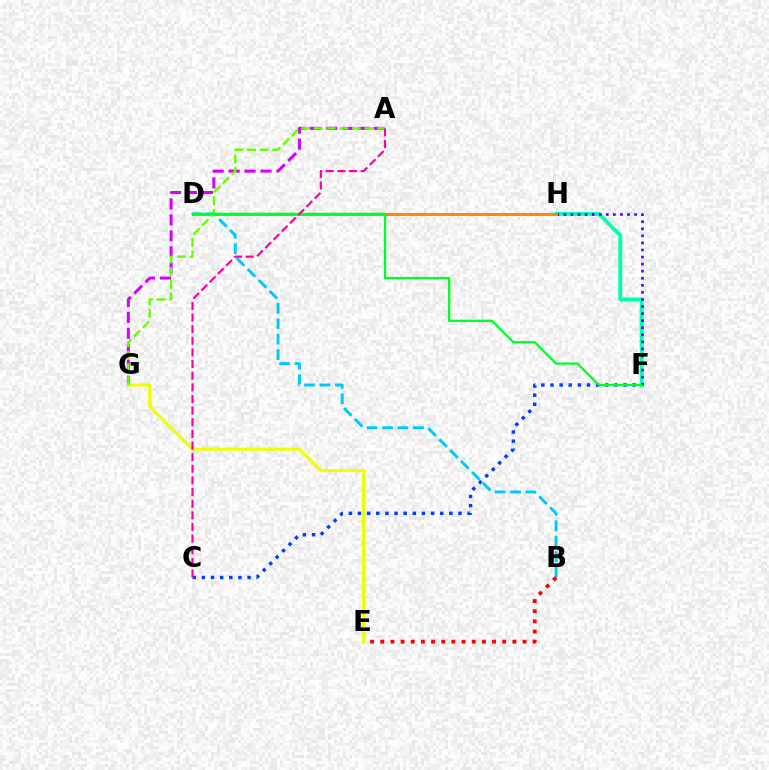{('C', 'F'): [{'color': '#003fff', 'line_style': 'dotted', 'thickness': 2.48}], ('F', 'H'): [{'color': '#00ffaf', 'line_style': 'solid', 'thickness': 2.79}, {'color': '#4f00ff', 'line_style': 'dotted', 'thickness': 1.92}], ('B', 'D'): [{'color': '#00c7ff', 'line_style': 'dashed', 'thickness': 2.1}], ('A', 'G'): [{'color': '#d600ff', 'line_style': 'dashed', 'thickness': 2.17}, {'color': '#66ff00', 'line_style': 'dashed', 'thickness': 1.72}], ('B', 'E'): [{'color': '#ff0000', 'line_style': 'dotted', 'thickness': 2.76}], ('D', 'H'): [{'color': '#ff8800', 'line_style': 'solid', 'thickness': 2.13}], ('E', 'G'): [{'color': '#eeff00', 'line_style': 'solid', 'thickness': 2.21}], ('D', 'F'): [{'color': '#00ff27', 'line_style': 'solid', 'thickness': 1.64}], ('A', 'C'): [{'color': '#ff00a0', 'line_style': 'dashed', 'thickness': 1.58}]}